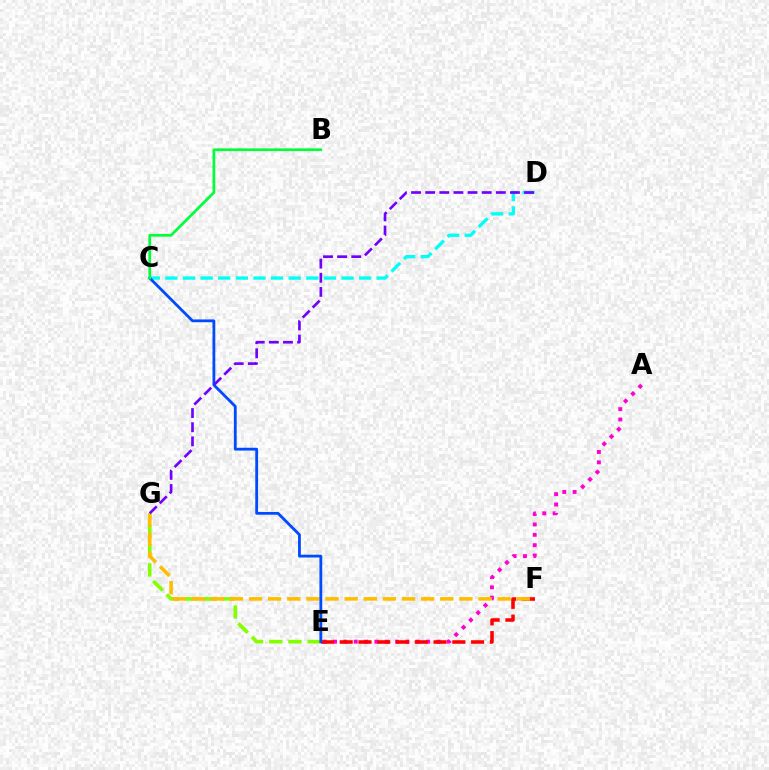{('C', 'D'): [{'color': '#00fff6', 'line_style': 'dashed', 'thickness': 2.39}], ('E', 'G'): [{'color': '#84ff00', 'line_style': 'dashed', 'thickness': 2.61}], ('A', 'E'): [{'color': '#ff00cf', 'line_style': 'dotted', 'thickness': 2.81}], ('E', 'F'): [{'color': '#ff0000', 'line_style': 'dashed', 'thickness': 2.55}], ('F', 'G'): [{'color': '#ffbd00', 'line_style': 'dashed', 'thickness': 2.6}], ('C', 'E'): [{'color': '#004bff', 'line_style': 'solid', 'thickness': 2.02}], ('B', 'C'): [{'color': '#00ff39', 'line_style': 'solid', 'thickness': 1.94}], ('D', 'G'): [{'color': '#7200ff', 'line_style': 'dashed', 'thickness': 1.92}]}